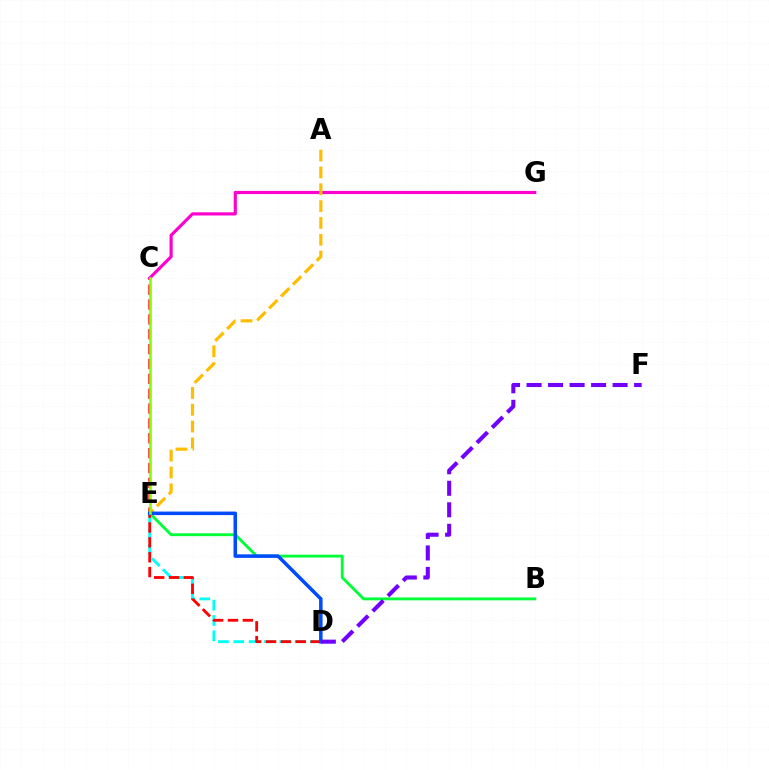{('B', 'E'): [{'color': '#00ff39', 'line_style': 'solid', 'thickness': 2.07}], ('D', 'E'): [{'color': '#00fff6', 'line_style': 'dashed', 'thickness': 2.08}, {'color': '#004bff', 'line_style': 'solid', 'thickness': 2.54}], ('C', 'D'): [{'color': '#ff0000', 'line_style': 'dashed', 'thickness': 2.02}], ('C', 'G'): [{'color': '#ff00cf', 'line_style': 'solid', 'thickness': 2.27}], ('A', 'E'): [{'color': '#ffbd00', 'line_style': 'dashed', 'thickness': 2.29}], ('D', 'F'): [{'color': '#7200ff', 'line_style': 'dashed', 'thickness': 2.92}], ('C', 'E'): [{'color': '#84ff00', 'line_style': 'solid', 'thickness': 1.85}]}